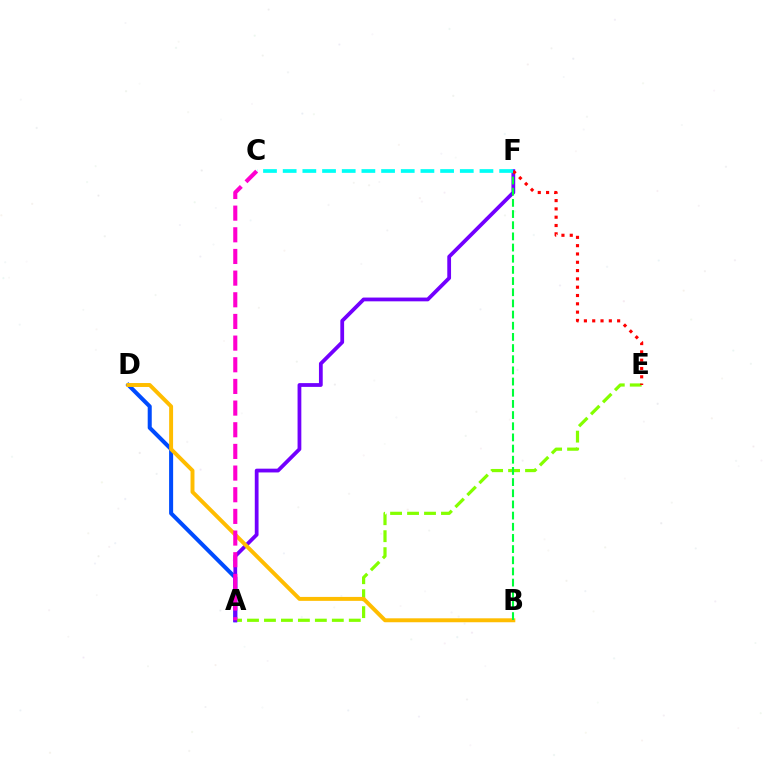{('A', 'D'): [{'color': '#004bff', 'line_style': 'solid', 'thickness': 2.91}], ('A', 'E'): [{'color': '#84ff00', 'line_style': 'dashed', 'thickness': 2.3}], ('A', 'F'): [{'color': '#7200ff', 'line_style': 'solid', 'thickness': 2.72}], ('B', 'D'): [{'color': '#ffbd00', 'line_style': 'solid', 'thickness': 2.84}], ('B', 'F'): [{'color': '#00ff39', 'line_style': 'dashed', 'thickness': 1.52}], ('E', 'F'): [{'color': '#ff0000', 'line_style': 'dotted', 'thickness': 2.26}], ('C', 'F'): [{'color': '#00fff6', 'line_style': 'dashed', 'thickness': 2.67}], ('A', 'C'): [{'color': '#ff00cf', 'line_style': 'dashed', 'thickness': 2.94}]}